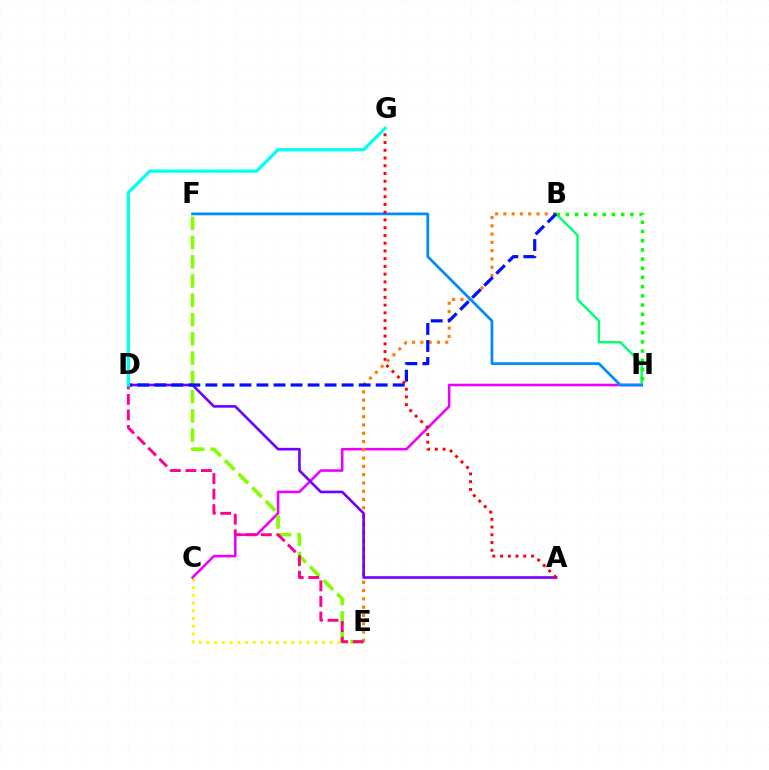{('C', 'E'): [{'color': '#fcf500', 'line_style': 'dotted', 'thickness': 2.09}], ('C', 'H'): [{'color': '#ee00ff', 'line_style': 'solid', 'thickness': 1.84}], ('B', 'E'): [{'color': '#ff7c00', 'line_style': 'dotted', 'thickness': 2.25}], ('B', 'H'): [{'color': '#00ff74', 'line_style': 'solid', 'thickness': 1.7}, {'color': '#08ff00', 'line_style': 'dotted', 'thickness': 2.5}], ('E', 'F'): [{'color': '#84ff00', 'line_style': 'dashed', 'thickness': 2.62}], ('F', 'H'): [{'color': '#008cff', 'line_style': 'solid', 'thickness': 1.98}], ('D', 'E'): [{'color': '#ff0094', 'line_style': 'dashed', 'thickness': 2.11}], ('A', 'D'): [{'color': '#7200ff', 'line_style': 'solid', 'thickness': 1.9}], ('B', 'D'): [{'color': '#0010ff', 'line_style': 'dashed', 'thickness': 2.31}], ('A', 'G'): [{'color': '#ff0000', 'line_style': 'dotted', 'thickness': 2.1}], ('D', 'G'): [{'color': '#00fff6', 'line_style': 'solid', 'thickness': 2.34}]}